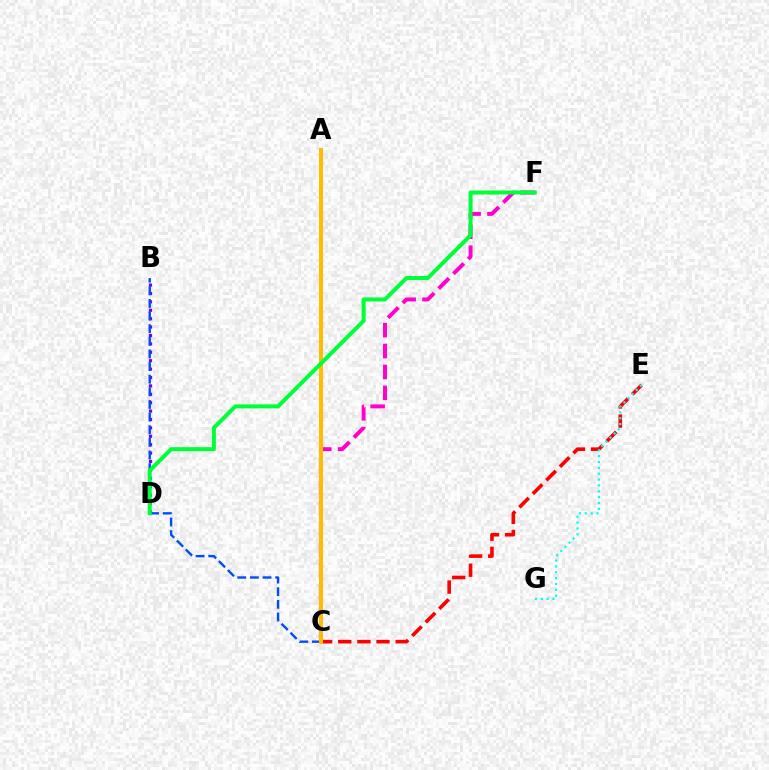{('C', 'E'): [{'color': '#ff0000', 'line_style': 'dashed', 'thickness': 2.6}], ('B', 'D'): [{'color': '#7200ff', 'line_style': 'dotted', 'thickness': 2.28}], ('C', 'F'): [{'color': '#ff00cf', 'line_style': 'dashed', 'thickness': 2.84}], ('B', 'C'): [{'color': '#004bff', 'line_style': 'dashed', 'thickness': 1.72}], ('E', 'G'): [{'color': '#00fff6', 'line_style': 'dotted', 'thickness': 1.59}], ('A', 'C'): [{'color': '#84ff00', 'line_style': 'dotted', 'thickness': 2.7}, {'color': '#ffbd00', 'line_style': 'solid', 'thickness': 2.86}], ('D', 'F'): [{'color': '#00ff39', 'line_style': 'solid', 'thickness': 2.89}]}